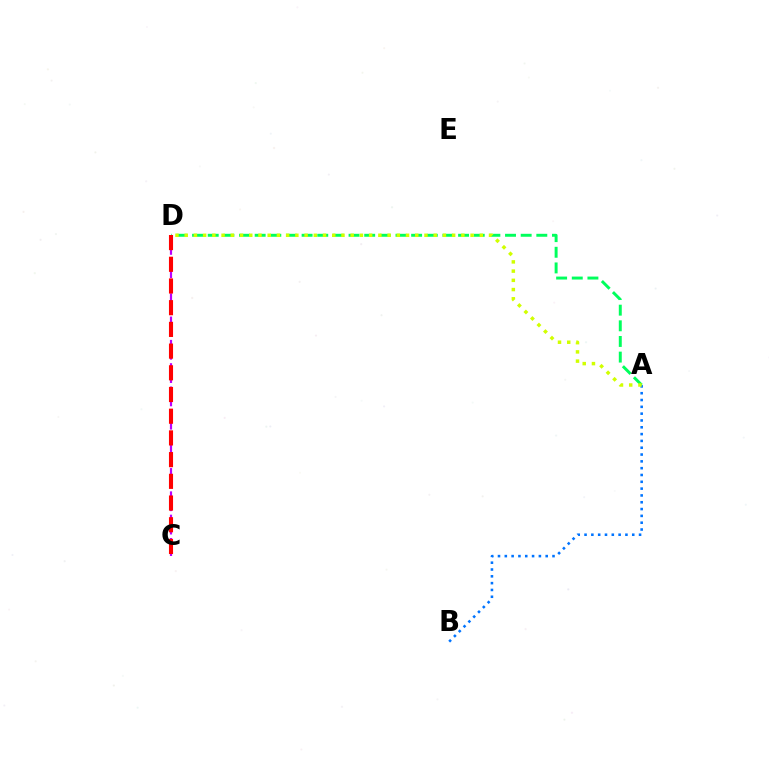{('A', 'B'): [{'color': '#0074ff', 'line_style': 'dotted', 'thickness': 1.85}], ('A', 'D'): [{'color': '#00ff5c', 'line_style': 'dashed', 'thickness': 2.13}, {'color': '#d1ff00', 'line_style': 'dotted', 'thickness': 2.51}], ('C', 'D'): [{'color': '#b900ff', 'line_style': 'dashed', 'thickness': 1.58}, {'color': '#ff0000', 'line_style': 'dashed', 'thickness': 2.95}]}